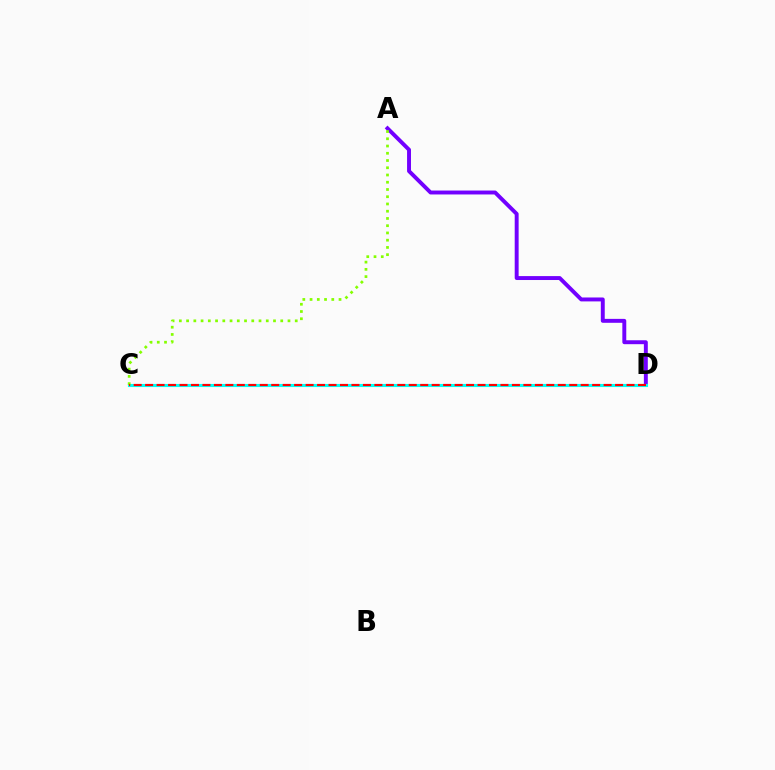{('A', 'D'): [{'color': '#7200ff', 'line_style': 'solid', 'thickness': 2.83}], ('C', 'D'): [{'color': '#00fff6', 'line_style': 'solid', 'thickness': 2.23}, {'color': '#ff0000', 'line_style': 'dashed', 'thickness': 1.56}], ('A', 'C'): [{'color': '#84ff00', 'line_style': 'dotted', 'thickness': 1.97}]}